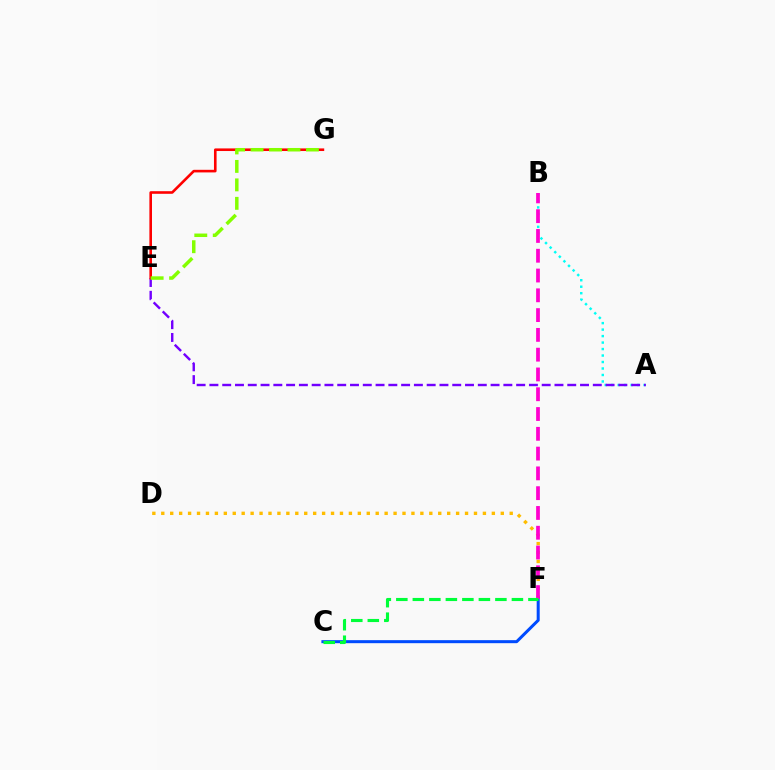{('A', 'B'): [{'color': '#00fff6', 'line_style': 'dotted', 'thickness': 1.76}], ('D', 'F'): [{'color': '#ffbd00', 'line_style': 'dotted', 'thickness': 2.43}], ('C', 'F'): [{'color': '#004bff', 'line_style': 'solid', 'thickness': 2.18}, {'color': '#00ff39', 'line_style': 'dashed', 'thickness': 2.24}], ('A', 'E'): [{'color': '#7200ff', 'line_style': 'dashed', 'thickness': 1.74}], ('E', 'G'): [{'color': '#ff0000', 'line_style': 'solid', 'thickness': 1.88}, {'color': '#84ff00', 'line_style': 'dashed', 'thickness': 2.51}], ('B', 'F'): [{'color': '#ff00cf', 'line_style': 'dashed', 'thickness': 2.69}]}